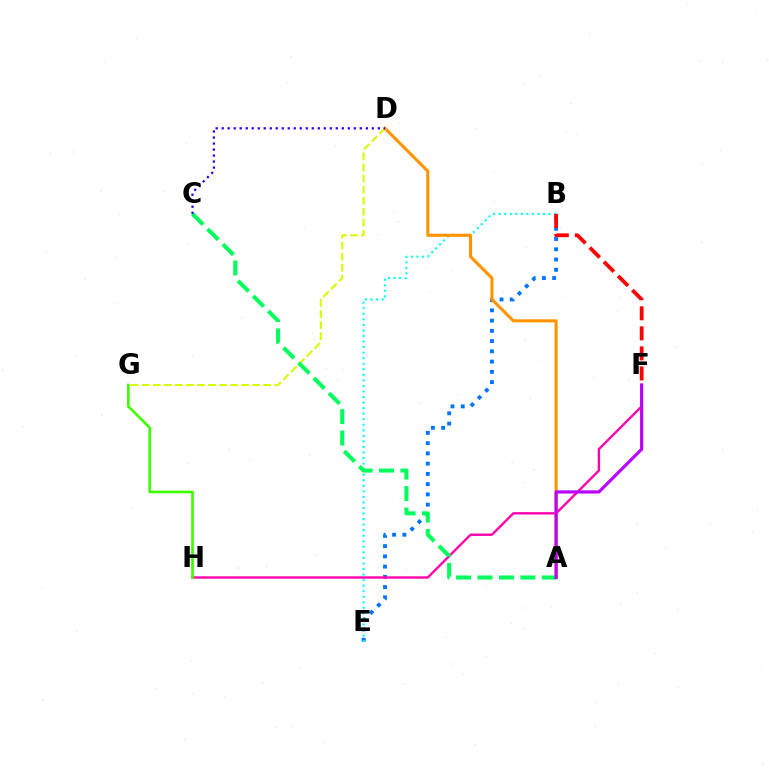{('B', 'E'): [{'color': '#0074ff', 'line_style': 'dotted', 'thickness': 2.78}, {'color': '#00fff6', 'line_style': 'dotted', 'thickness': 1.51}], ('F', 'H'): [{'color': '#ff00ac', 'line_style': 'solid', 'thickness': 1.7}], ('D', 'G'): [{'color': '#d1ff00', 'line_style': 'dashed', 'thickness': 1.5}], ('A', 'D'): [{'color': '#ff9400', 'line_style': 'solid', 'thickness': 2.22}], ('A', 'C'): [{'color': '#00ff5c', 'line_style': 'dashed', 'thickness': 2.91}], ('G', 'H'): [{'color': '#3dff00', 'line_style': 'solid', 'thickness': 1.91}], ('C', 'D'): [{'color': '#2500ff', 'line_style': 'dotted', 'thickness': 1.63}], ('A', 'F'): [{'color': '#b900ff', 'line_style': 'solid', 'thickness': 2.28}], ('B', 'F'): [{'color': '#ff0000', 'line_style': 'dashed', 'thickness': 2.72}]}